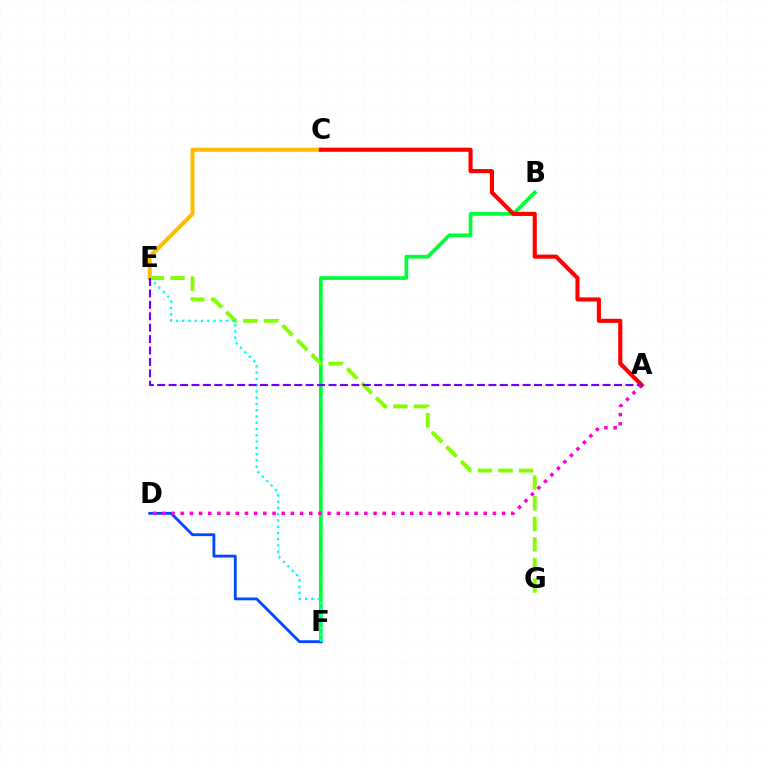{('B', 'F'): [{'color': '#00ff39', 'line_style': 'solid', 'thickness': 2.67}], ('D', 'F'): [{'color': '#004bff', 'line_style': 'solid', 'thickness': 2.03}], ('C', 'E'): [{'color': '#ffbd00', 'line_style': 'solid', 'thickness': 2.89}], ('A', 'D'): [{'color': '#ff00cf', 'line_style': 'dotted', 'thickness': 2.5}], ('A', 'C'): [{'color': '#ff0000', 'line_style': 'solid', 'thickness': 2.97}], ('E', 'G'): [{'color': '#84ff00', 'line_style': 'dashed', 'thickness': 2.8}], ('E', 'F'): [{'color': '#00fff6', 'line_style': 'dotted', 'thickness': 1.7}], ('A', 'E'): [{'color': '#7200ff', 'line_style': 'dashed', 'thickness': 1.55}]}